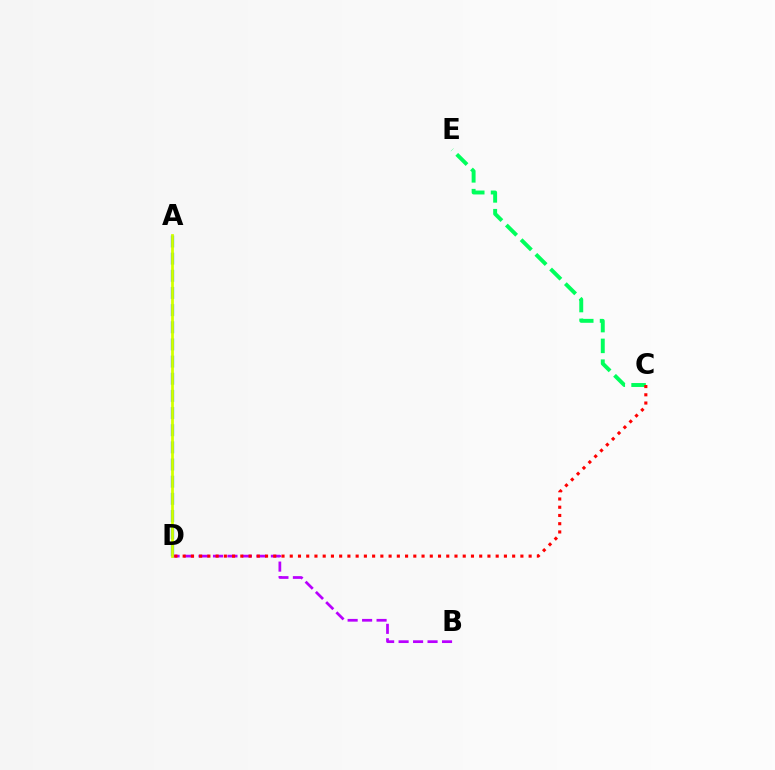{('A', 'D'): [{'color': '#0074ff', 'line_style': 'dashed', 'thickness': 2.33}, {'color': '#d1ff00', 'line_style': 'solid', 'thickness': 1.99}], ('C', 'E'): [{'color': '#00ff5c', 'line_style': 'dashed', 'thickness': 2.82}], ('B', 'D'): [{'color': '#b900ff', 'line_style': 'dashed', 'thickness': 1.97}], ('C', 'D'): [{'color': '#ff0000', 'line_style': 'dotted', 'thickness': 2.24}]}